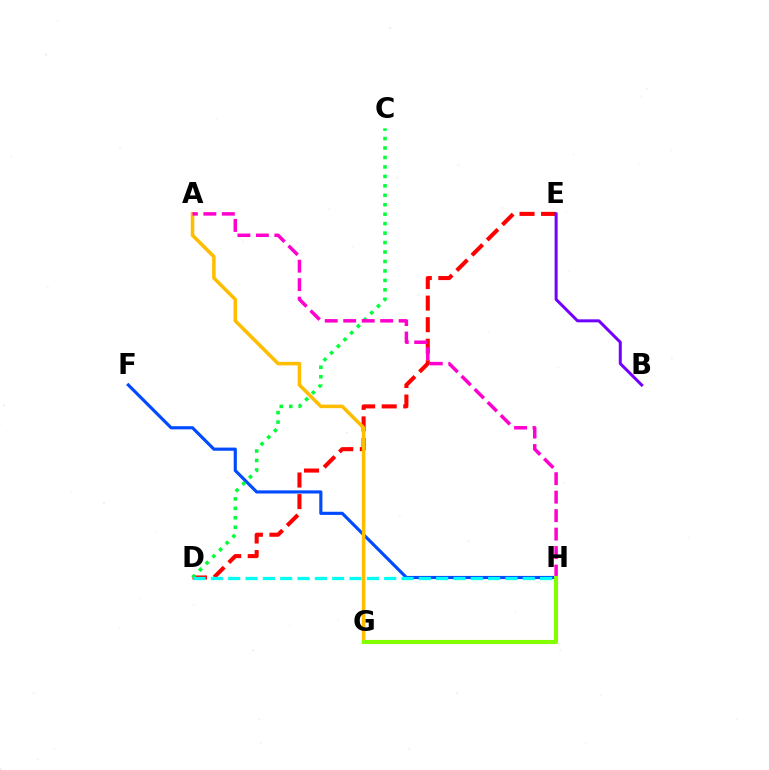{('D', 'E'): [{'color': '#ff0000', 'line_style': 'dashed', 'thickness': 2.93}], ('F', 'H'): [{'color': '#004bff', 'line_style': 'solid', 'thickness': 2.27}], ('C', 'D'): [{'color': '#00ff39', 'line_style': 'dotted', 'thickness': 2.57}], ('D', 'H'): [{'color': '#00fff6', 'line_style': 'dashed', 'thickness': 2.35}], ('A', 'G'): [{'color': '#ffbd00', 'line_style': 'solid', 'thickness': 2.54}], ('A', 'H'): [{'color': '#ff00cf', 'line_style': 'dashed', 'thickness': 2.51}], ('B', 'E'): [{'color': '#7200ff', 'line_style': 'solid', 'thickness': 2.16}], ('G', 'H'): [{'color': '#84ff00', 'line_style': 'solid', 'thickness': 2.95}]}